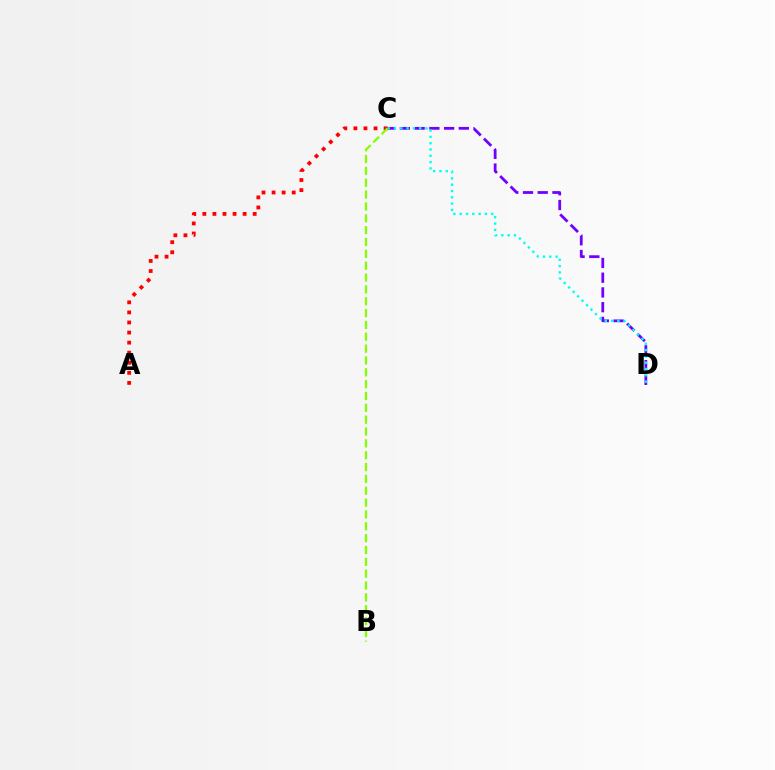{('C', 'D'): [{'color': '#7200ff', 'line_style': 'dashed', 'thickness': 2.0}, {'color': '#00fff6', 'line_style': 'dotted', 'thickness': 1.71}], ('A', 'C'): [{'color': '#ff0000', 'line_style': 'dotted', 'thickness': 2.74}], ('B', 'C'): [{'color': '#84ff00', 'line_style': 'dashed', 'thickness': 1.61}]}